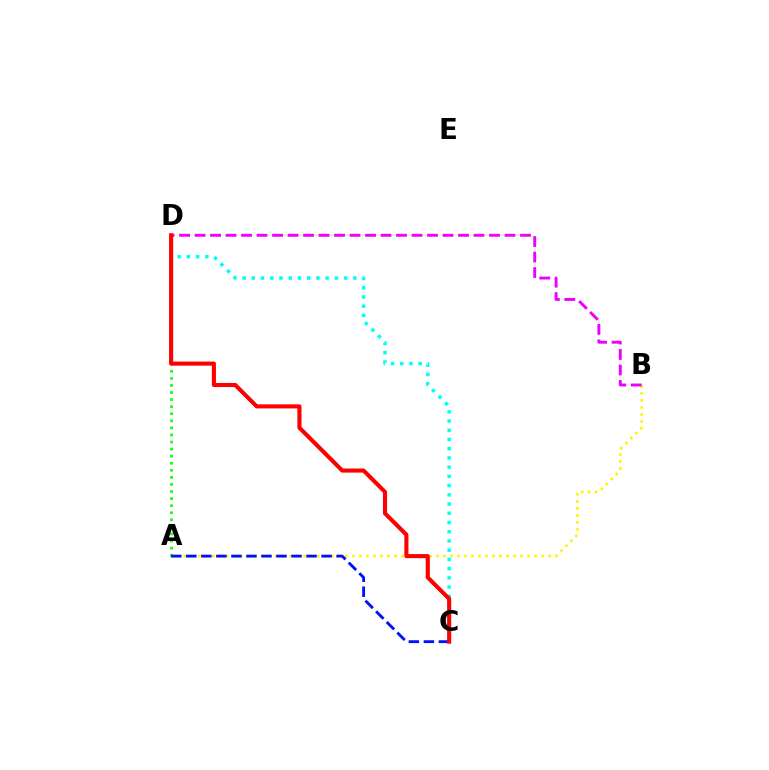{('A', 'D'): [{'color': '#08ff00', 'line_style': 'dotted', 'thickness': 1.92}], ('A', 'B'): [{'color': '#fcf500', 'line_style': 'dotted', 'thickness': 1.9}], ('C', 'D'): [{'color': '#00fff6', 'line_style': 'dotted', 'thickness': 2.51}, {'color': '#ff0000', 'line_style': 'solid', 'thickness': 2.95}], ('B', 'D'): [{'color': '#ee00ff', 'line_style': 'dashed', 'thickness': 2.11}], ('A', 'C'): [{'color': '#0010ff', 'line_style': 'dashed', 'thickness': 2.04}]}